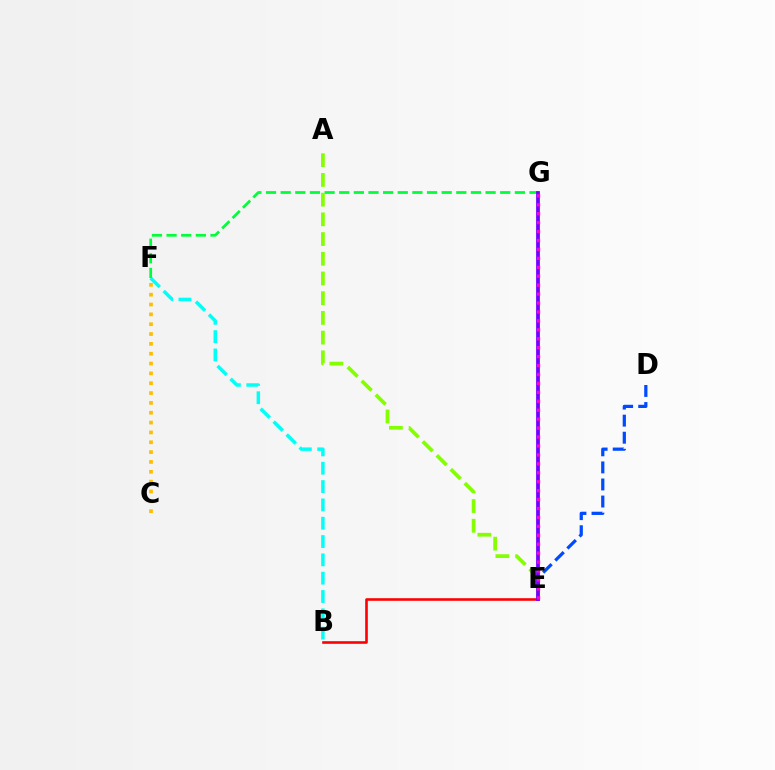{('D', 'E'): [{'color': '#004bff', 'line_style': 'dashed', 'thickness': 2.32}], ('C', 'F'): [{'color': '#ffbd00', 'line_style': 'dotted', 'thickness': 2.67}], ('B', 'F'): [{'color': '#00fff6', 'line_style': 'dashed', 'thickness': 2.49}], ('F', 'G'): [{'color': '#00ff39', 'line_style': 'dashed', 'thickness': 1.99}], ('A', 'E'): [{'color': '#84ff00', 'line_style': 'dashed', 'thickness': 2.68}], ('B', 'E'): [{'color': '#ff0000', 'line_style': 'solid', 'thickness': 1.87}], ('E', 'G'): [{'color': '#7200ff', 'line_style': 'solid', 'thickness': 2.71}, {'color': '#ff00cf', 'line_style': 'dotted', 'thickness': 2.43}]}